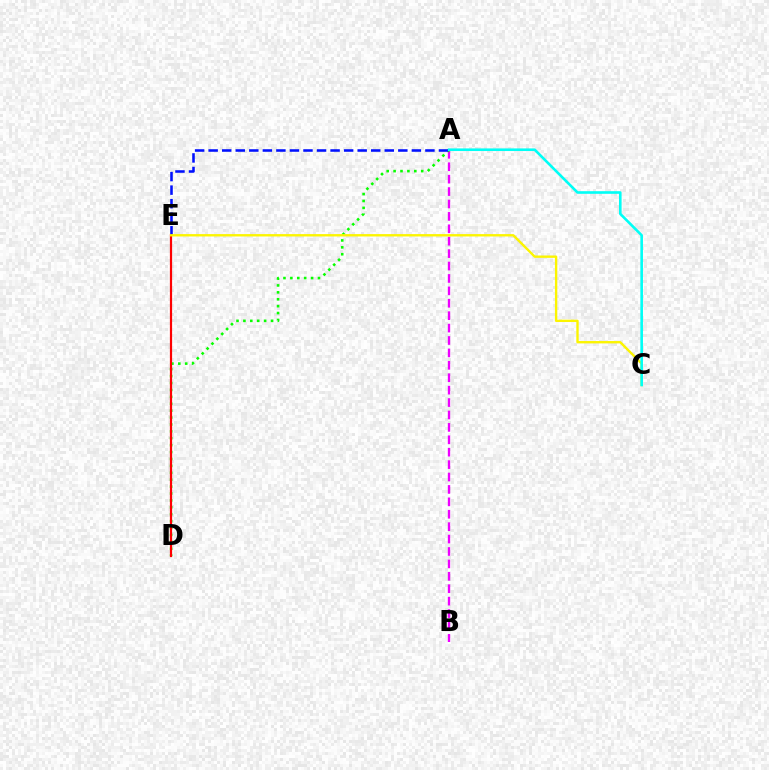{('A', 'B'): [{'color': '#ee00ff', 'line_style': 'dashed', 'thickness': 1.69}], ('A', 'D'): [{'color': '#08ff00', 'line_style': 'dotted', 'thickness': 1.88}], ('D', 'E'): [{'color': '#ff0000', 'line_style': 'solid', 'thickness': 1.59}], ('A', 'E'): [{'color': '#0010ff', 'line_style': 'dashed', 'thickness': 1.84}], ('C', 'E'): [{'color': '#fcf500', 'line_style': 'solid', 'thickness': 1.7}], ('A', 'C'): [{'color': '#00fff6', 'line_style': 'solid', 'thickness': 1.88}]}